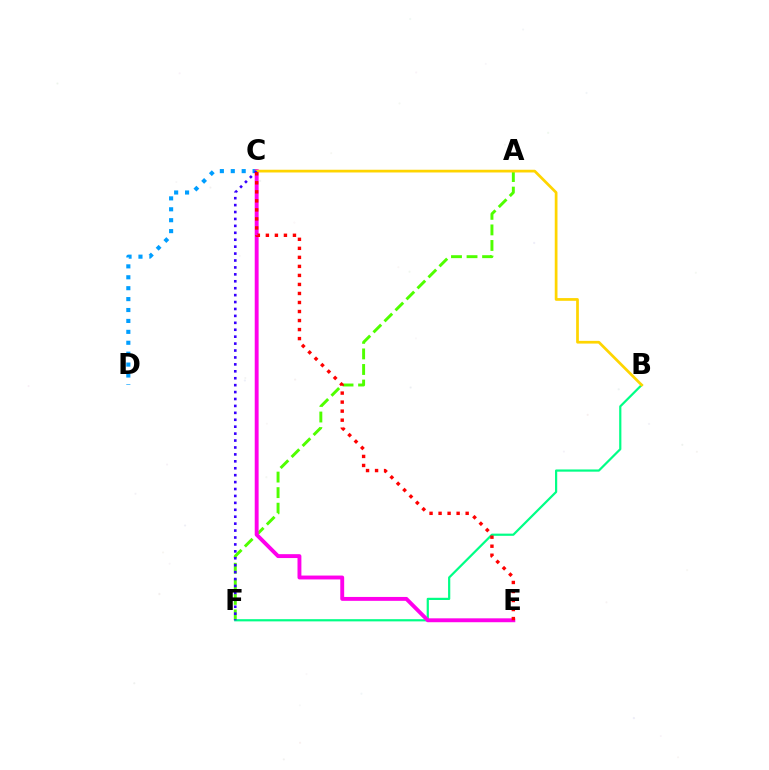{('C', 'D'): [{'color': '#009eff', 'line_style': 'dotted', 'thickness': 2.97}], ('A', 'F'): [{'color': '#4fff00', 'line_style': 'dashed', 'thickness': 2.11}], ('B', 'F'): [{'color': '#00ff86', 'line_style': 'solid', 'thickness': 1.59}], ('C', 'E'): [{'color': '#ff00ed', 'line_style': 'solid', 'thickness': 2.8}, {'color': '#ff0000', 'line_style': 'dotted', 'thickness': 2.45}], ('B', 'C'): [{'color': '#ffd500', 'line_style': 'solid', 'thickness': 1.96}], ('C', 'F'): [{'color': '#3700ff', 'line_style': 'dotted', 'thickness': 1.88}]}